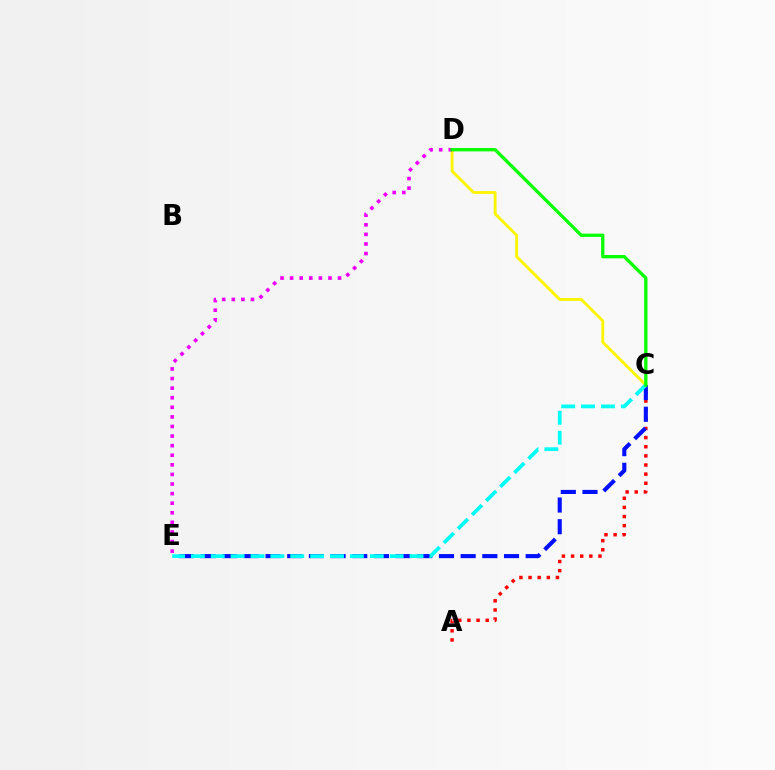{('A', 'C'): [{'color': '#ff0000', 'line_style': 'dotted', 'thickness': 2.48}], ('C', 'D'): [{'color': '#fcf500', 'line_style': 'solid', 'thickness': 2.06}, {'color': '#08ff00', 'line_style': 'solid', 'thickness': 2.37}], ('C', 'E'): [{'color': '#0010ff', 'line_style': 'dashed', 'thickness': 2.95}, {'color': '#00fff6', 'line_style': 'dashed', 'thickness': 2.7}], ('D', 'E'): [{'color': '#ee00ff', 'line_style': 'dotted', 'thickness': 2.61}]}